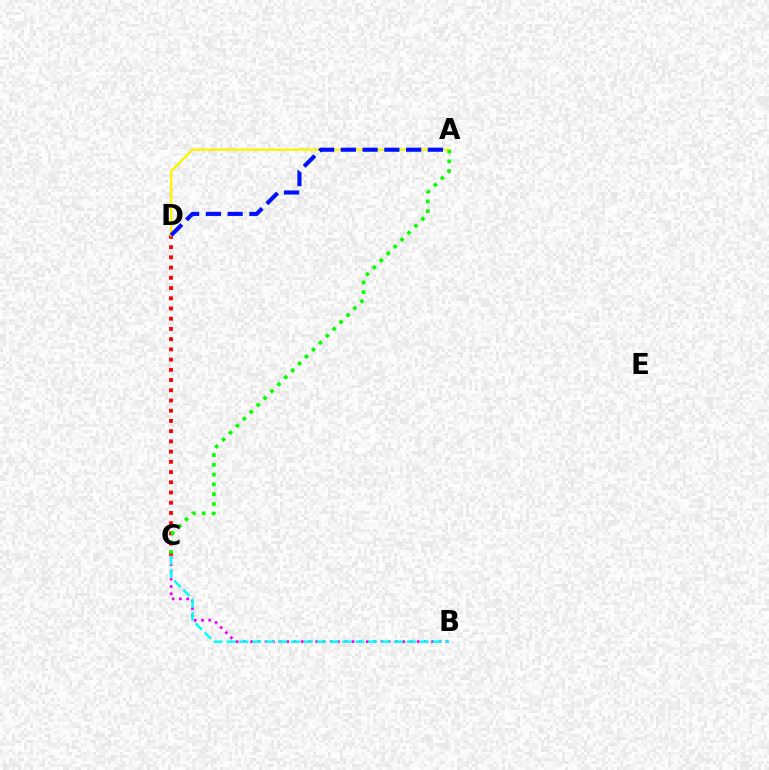{('B', 'C'): [{'color': '#ee00ff', 'line_style': 'dotted', 'thickness': 1.97}, {'color': '#00fff6', 'line_style': 'dashed', 'thickness': 1.75}], ('C', 'D'): [{'color': '#ff0000', 'line_style': 'dotted', 'thickness': 2.78}], ('A', 'D'): [{'color': '#fcf500', 'line_style': 'solid', 'thickness': 1.7}, {'color': '#0010ff', 'line_style': 'dashed', 'thickness': 2.96}], ('A', 'C'): [{'color': '#08ff00', 'line_style': 'dotted', 'thickness': 2.66}]}